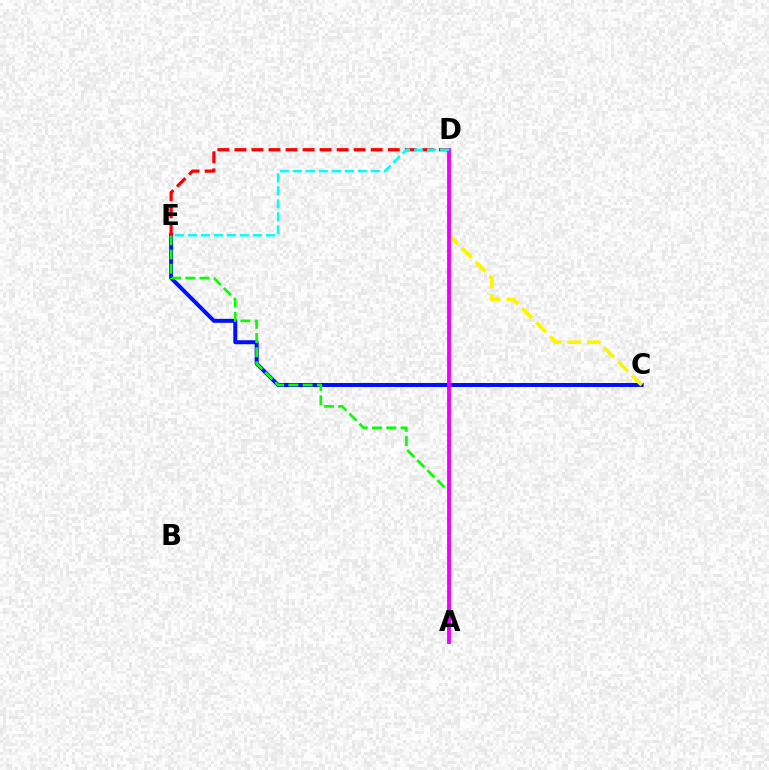{('C', 'E'): [{'color': '#0010ff', 'line_style': 'solid', 'thickness': 2.86}], ('A', 'E'): [{'color': '#08ff00', 'line_style': 'dashed', 'thickness': 1.93}], ('C', 'D'): [{'color': '#fcf500', 'line_style': 'dashed', 'thickness': 2.66}], ('D', 'E'): [{'color': '#ff0000', 'line_style': 'dashed', 'thickness': 2.32}, {'color': '#00fff6', 'line_style': 'dashed', 'thickness': 1.77}], ('A', 'D'): [{'color': '#ee00ff', 'line_style': 'solid', 'thickness': 2.77}]}